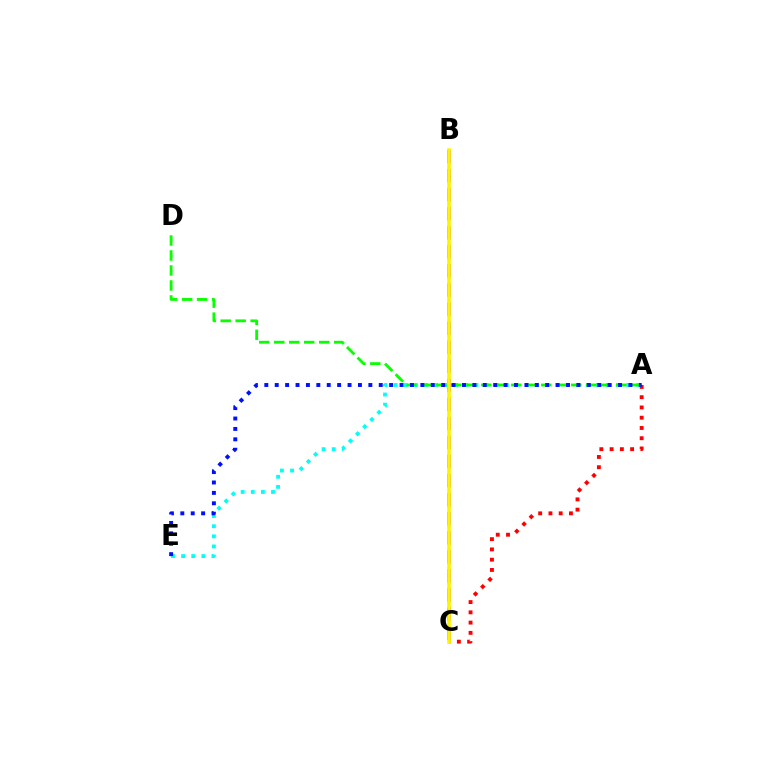{('B', 'C'): [{'color': '#ee00ff', 'line_style': 'dashed', 'thickness': 2.59}, {'color': '#fcf500', 'line_style': 'solid', 'thickness': 2.6}], ('A', 'E'): [{'color': '#00fff6', 'line_style': 'dotted', 'thickness': 2.75}, {'color': '#0010ff', 'line_style': 'dotted', 'thickness': 2.83}], ('A', 'D'): [{'color': '#08ff00', 'line_style': 'dashed', 'thickness': 2.04}], ('A', 'C'): [{'color': '#ff0000', 'line_style': 'dotted', 'thickness': 2.79}]}